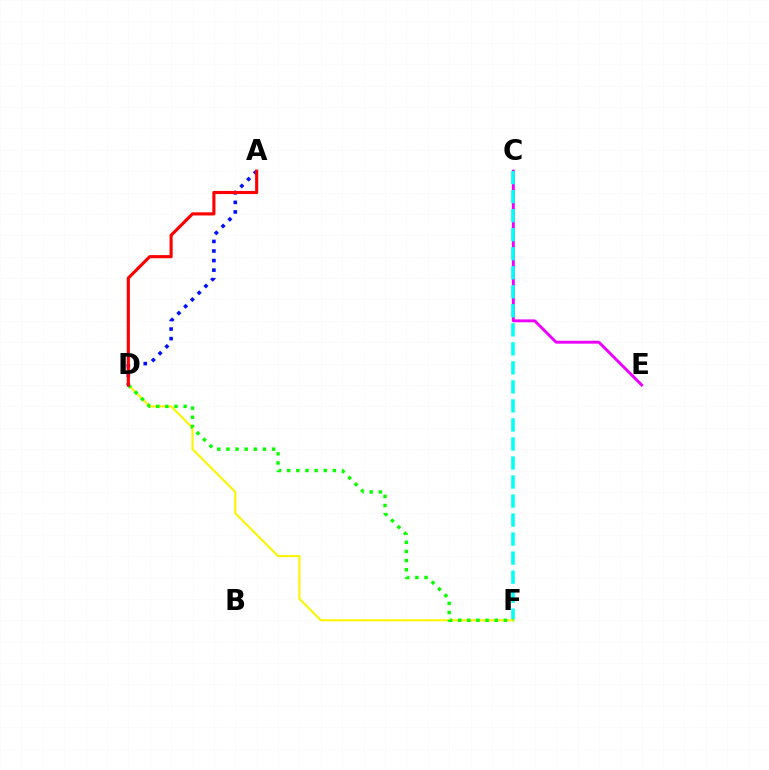{('C', 'E'): [{'color': '#ee00ff', 'line_style': 'solid', 'thickness': 2.09}], ('A', 'D'): [{'color': '#0010ff', 'line_style': 'dotted', 'thickness': 2.6}, {'color': '#ff0000', 'line_style': 'solid', 'thickness': 2.24}], ('C', 'F'): [{'color': '#00fff6', 'line_style': 'dashed', 'thickness': 2.58}], ('D', 'F'): [{'color': '#fcf500', 'line_style': 'solid', 'thickness': 1.51}, {'color': '#08ff00', 'line_style': 'dotted', 'thickness': 2.48}]}